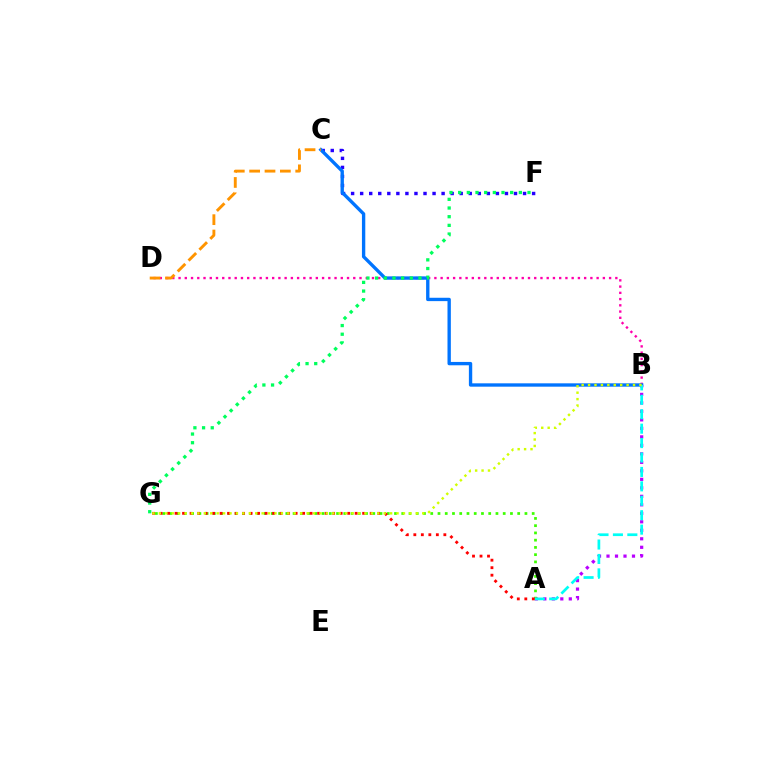{('C', 'F'): [{'color': '#2500ff', 'line_style': 'dotted', 'thickness': 2.46}], ('B', 'D'): [{'color': '#ff00ac', 'line_style': 'dotted', 'thickness': 1.7}], ('B', 'C'): [{'color': '#0074ff', 'line_style': 'solid', 'thickness': 2.41}], ('C', 'D'): [{'color': '#ff9400', 'line_style': 'dashed', 'thickness': 2.09}], ('A', 'B'): [{'color': '#b900ff', 'line_style': 'dotted', 'thickness': 2.31}, {'color': '#00fff6', 'line_style': 'dashed', 'thickness': 1.96}], ('A', 'G'): [{'color': '#3dff00', 'line_style': 'dotted', 'thickness': 1.97}, {'color': '#ff0000', 'line_style': 'dotted', 'thickness': 2.04}], ('F', 'G'): [{'color': '#00ff5c', 'line_style': 'dotted', 'thickness': 2.36}], ('B', 'G'): [{'color': '#d1ff00', 'line_style': 'dotted', 'thickness': 1.75}]}